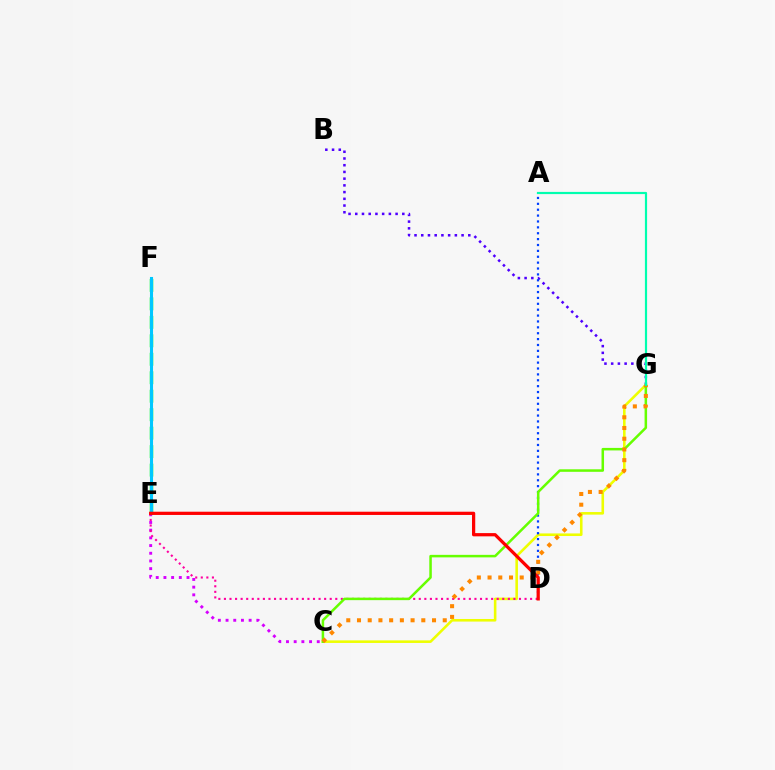{('E', 'F'): [{'color': '#00ff27', 'line_style': 'dashed', 'thickness': 2.51}, {'color': '#00c7ff', 'line_style': 'solid', 'thickness': 2.21}], ('B', 'G'): [{'color': '#4f00ff', 'line_style': 'dotted', 'thickness': 1.83}], ('C', 'G'): [{'color': '#eeff00', 'line_style': 'solid', 'thickness': 1.86}, {'color': '#66ff00', 'line_style': 'solid', 'thickness': 1.81}, {'color': '#ff8800', 'line_style': 'dotted', 'thickness': 2.91}], ('A', 'D'): [{'color': '#003fff', 'line_style': 'dotted', 'thickness': 1.6}], ('C', 'E'): [{'color': '#d600ff', 'line_style': 'dotted', 'thickness': 2.09}], ('D', 'E'): [{'color': '#ff00a0', 'line_style': 'dotted', 'thickness': 1.51}, {'color': '#ff0000', 'line_style': 'solid', 'thickness': 2.33}], ('A', 'G'): [{'color': '#00ffaf', 'line_style': 'solid', 'thickness': 1.57}]}